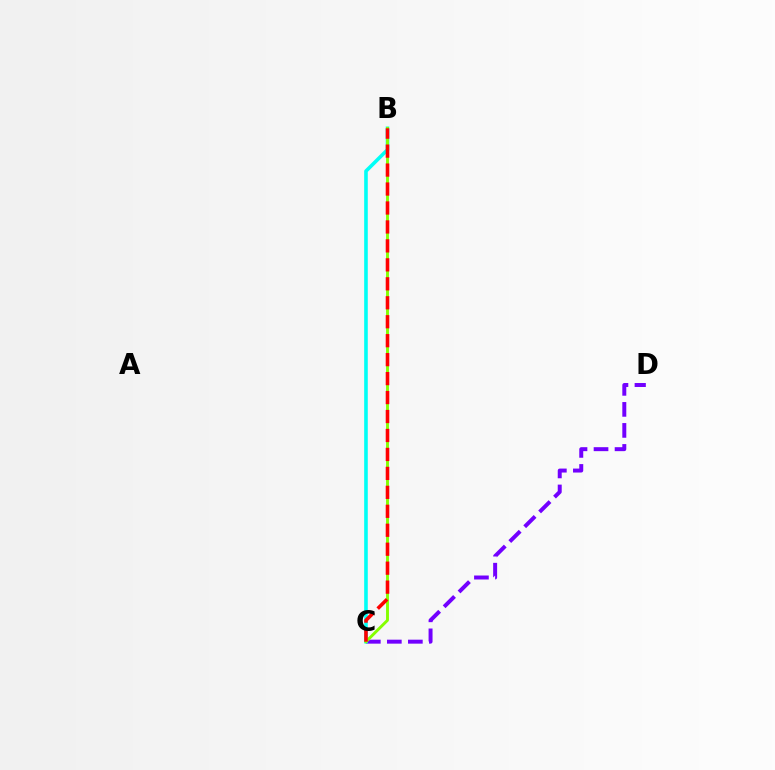{('C', 'D'): [{'color': '#7200ff', 'line_style': 'dashed', 'thickness': 2.86}], ('B', 'C'): [{'color': '#00fff6', 'line_style': 'solid', 'thickness': 2.59}, {'color': '#84ff00', 'line_style': 'solid', 'thickness': 2.09}, {'color': '#ff0000', 'line_style': 'dashed', 'thickness': 2.58}]}